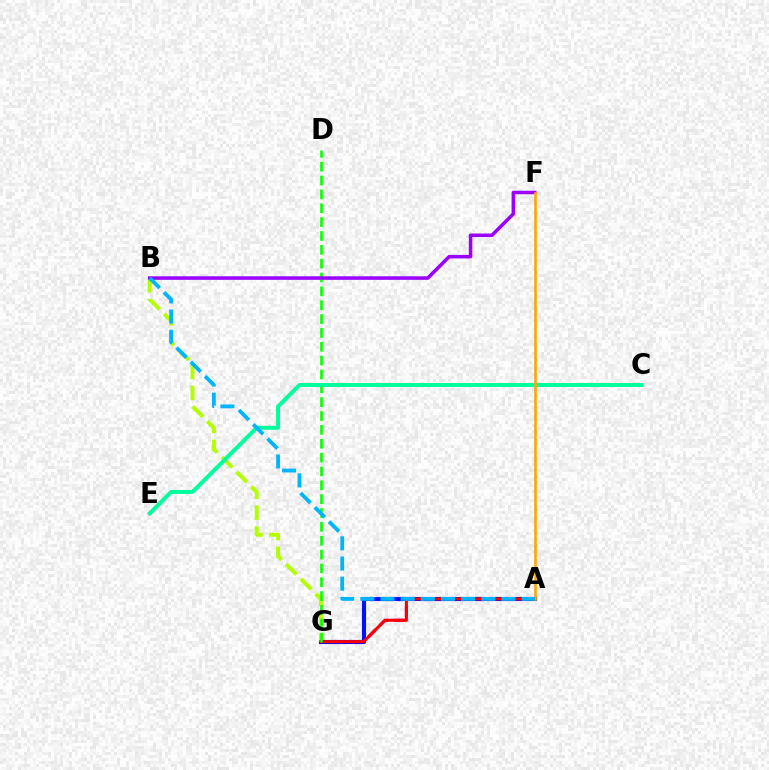{('A', 'G'): [{'color': '#ff00bd', 'line_style': 'dashed', 'thickness': 2.22}, {'color': '#0010ff', 'line_style': 'solid', 'thickness': 2.97}, {'color': '#ff0000', 'line_style': 'solid', 'thickness': 2.19}], ('B', 'G'): [{'color': '#b3ff00', 'line_style': 'dashed', 'thickness': 2.84}], ('D', 'G'): [{'color': '#08ff00', 'line_style': 'dashed', 'thickness': 1.88}], ('C', 'E'): [{'color': '#00ff9d', 'line_style': 'solid', 'thickness': 2.87}], ('B', 'F'): [{'color': '#9b00ff', 'line_style': 'solid', 'thickness': 2.54}], ('A', 'F'): [{'color': '#ffa500', 'line_style': 'solid', 'thickness': 1.87}], ('A', 'B'): [{'color': '#00b5ff', 'line_style': 'dashed', 'thickness': 2.74}]}